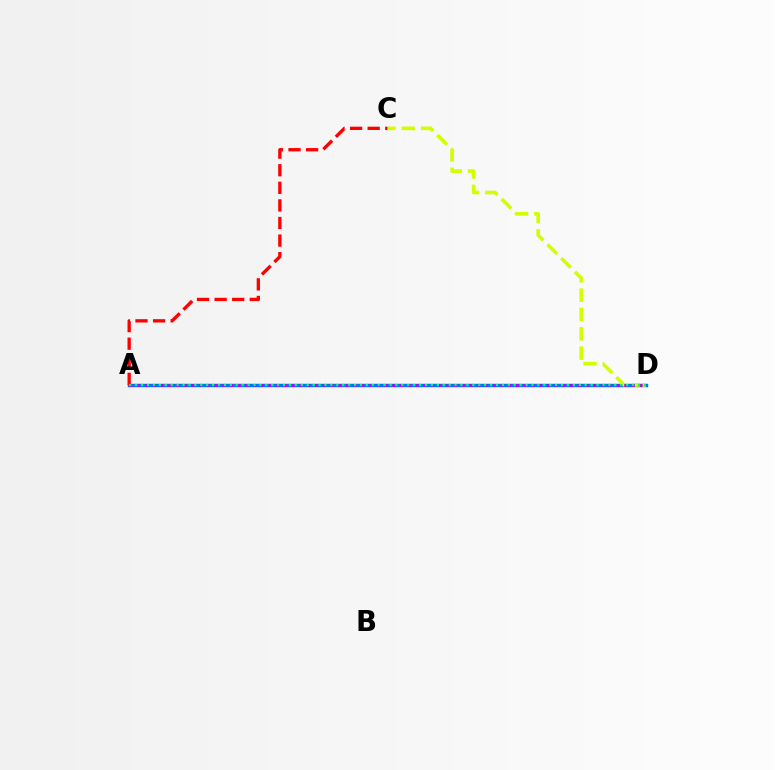{('A', 'D'): [{'color': '#0074ff', 'line_style': 'solid', 'thickness': 2.47}, {'color': '#b900ff', 'line_style': 'dotted', 'thickness': 2.1}, {'color': '#00ff5c', 'line_style': 'dotted', 'thickness': 1.61}], ('C', 'D'): [{'color': '#d1ff00', 'line_style': 'dashed', 'thickness': 2.62}], ('A', 'C'): [{'color': '#ff0000', 'line_style': 'dashed', 'thickness': 2.39}]}